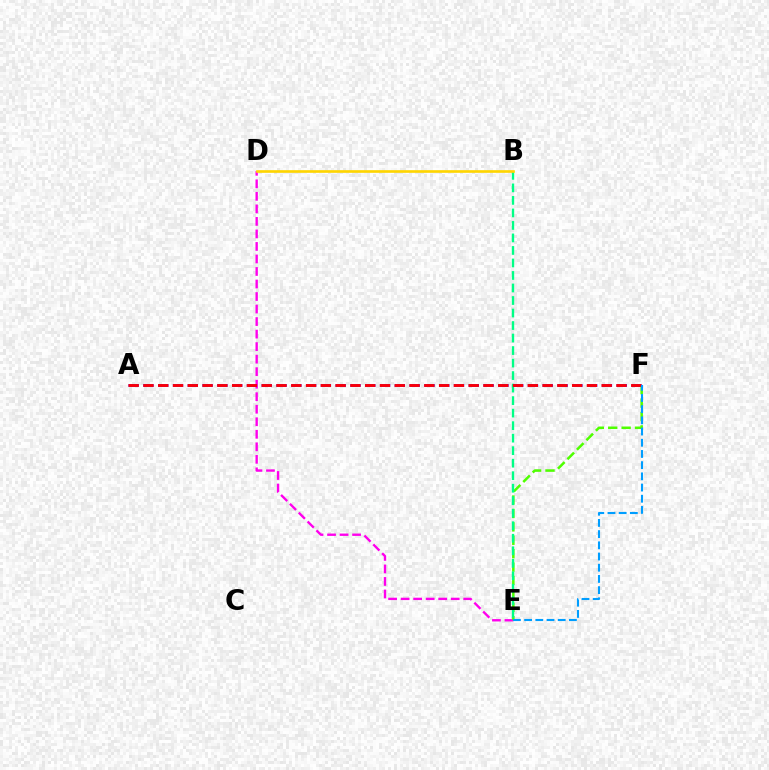{('D', 'E'): [{'color': '#ff00ed', 'line_style': 'dashed', 'thickness': 1.7}], ('E', 'F'): [{'color': '#4fff00', 'line_style': 'dashed', 'thickness': 1.82}, {'color': '#009eff', 'line_style': 'dashed', 'thickness': 1.52}], ('B', 'E'): [{'color': '#00ff86', 'line_style': 'dashed', 'thickness': 1.7}], ('A', 'F'): [{'color': '#3700ff', 'line_style': 'dashed', 'thickness': 2.01}, {'color': '#ff0000', 'line_style': 'dashed', 'thickness': 2.01}], ('B', 'D'): [{'color': '#ffd500', 'line_style': 'solid', 'thickness': 1.91}]}